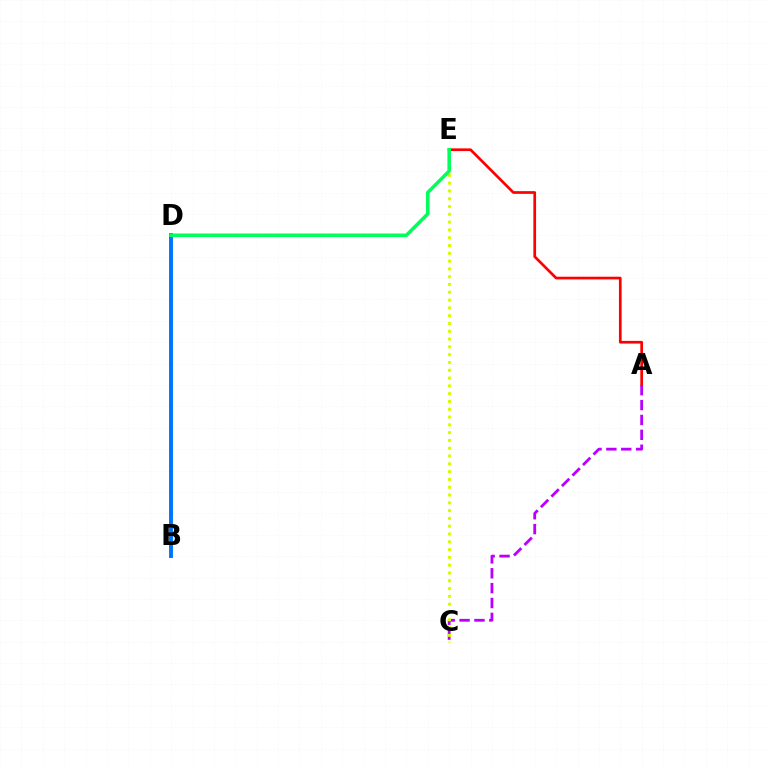{('A', 'E'): [{'color': '#ff0000', 'line_style': 'solid', 'thickness': 1.95}], ('A', 'C'): [{'color': '#b900ff', 'line_style': 'dashed', 'thickness': 2.02}], ('B', 'D'): [{'color': '#0074ff', 'line_style': 'solid', 'thickness': 2.81}], ('C', 'E'): [{'color': '#d1ff00', 'line_style': 'dotted', 'thickness': 2.12}], ('D', 'E'): [{'color': '#00ff5c', 'line_style': 'solid', 'thickness': 2.56}]}